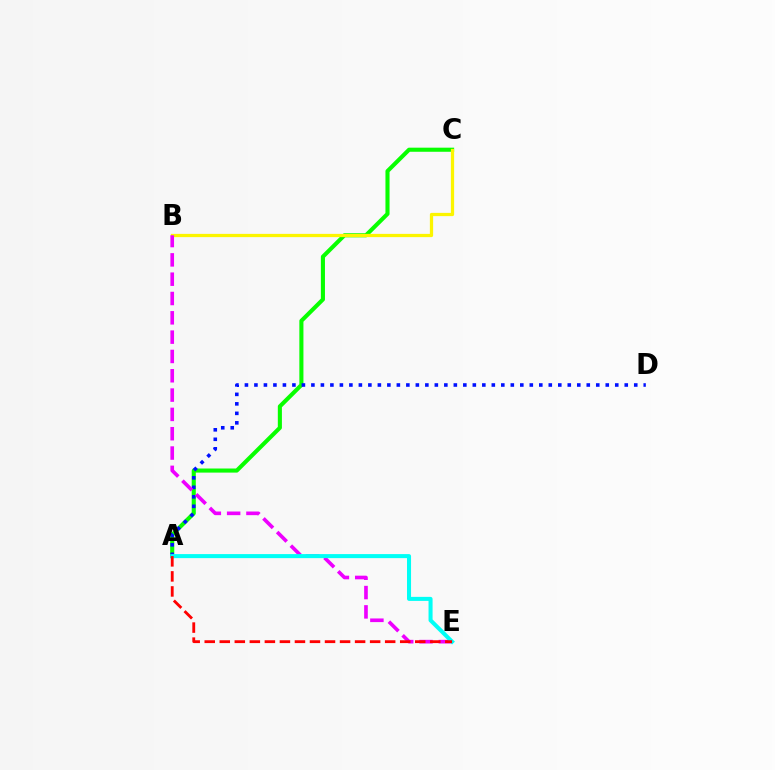{('A', 'C'): [{'color': '#08ff00', 'line_style': 'solid', 'thickness': 2.95}], ('A', 'D'): [{'color': '#0010ff', 'line_style': 'dotted', 'thickness': 2.58}], ('B', 'C'): [{'color': '#fcf500', 'line_style': 'solid', 'thickness': 2.34}], ('B', 'E'): [{'color': '#ee00ff', 'line_style': 'dashed', 'thickness': 2.62}], ('A', 'E'): [{'color': '#00fff6', 'line_style': 'solid', 'thickness': 2.91}, {'color': '#ff0000', 'line_style': 'dashed', 'thickness': 2.04}]}